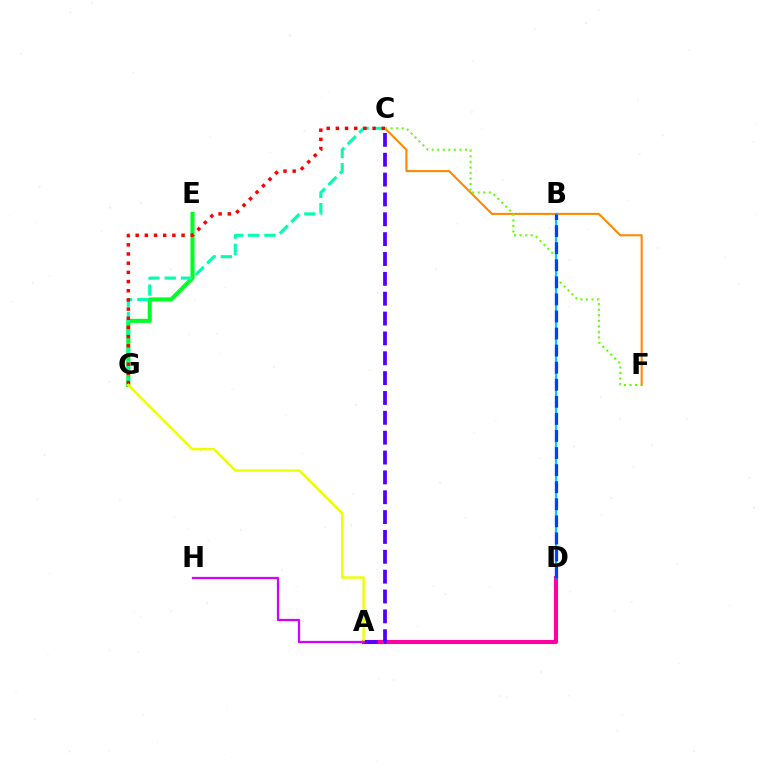{('E', 'G'): [{'color': '#00ff27', 'line_style': 'solid', 'thickness': 2.93}], ('C', 'F'): [{'color': '#ff8800', 'line_style': 'solid', 'thickness': 1.51}, {'color': '#66ff00', 'line_style': 'dotted', 'thickness': 1.51}], ('A', 'D'): [{'color': '#ff00a0', 'line_style': 'solid', 'thickness': 2.96}], ('B', 'D'): [{'color': '#00c7ff', 'line_style': 'solid', 'thickness': 1.57}, {'color': '#003fff', 'line_style': 'dashed', 'thickness': 2.32}], ('C', 'G'): [{'color': '#00ffaf', 'line_style': 'dashed', 'thickness': 2.21}, {'color': '#ff0000', 'line_style': 'dotted', 'thickness': 2.49}], ('A', 'C'): [{'color': '#4f00ff', 'line_style': 'dashed', 'thickness': 2.7}], ('A', 'G'): [{'color': '#eeff00', 'line_style': 'solid', 'thickness': 1.74}], ('A', 'H'): [{'color': '#d600ff', 'line_style': 'solid', 'thickness': 1.63}]}